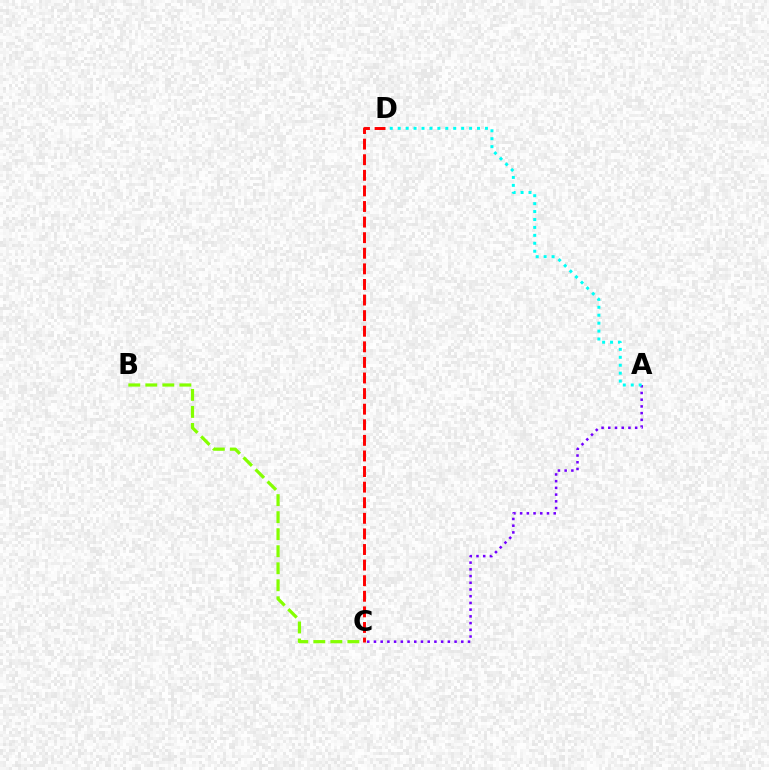{('C', 'D'): [{'color': '#ff0000', 'line_style': 'dashed', 'thickness': 2.12}], ('A', 'C'): [{'color': '#7200ff', 'line_style': 'dotted', 'thickness': 1.82}], ('A', 'D'): [{'color': '#00fff6', 'line_style': 'dotted', 'thickness': 2.16}], ('B', 'C'): [{'color': '#84ff00', 'line_style': 'dashed', 'thickness': 2.31}]}